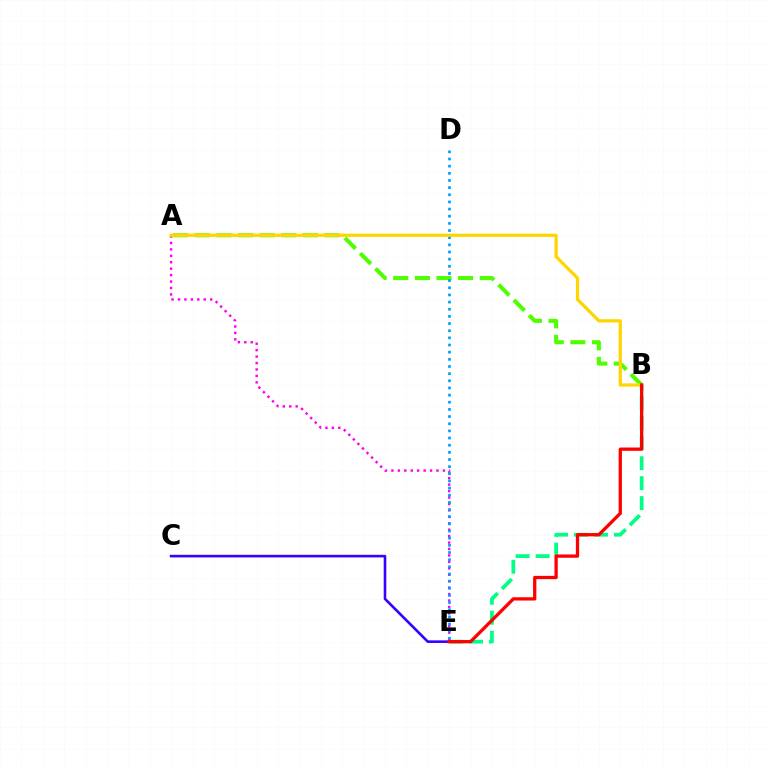{('C', 'E'): [{'color': '#3700ff', 'line_style': 'solid', 'thickness': 1.88}], ('A', 'B'): [{'color': '#4fff00', 'line_style': 'dashed', 'thickness': 2.94}, {'color': '#ffd500', 'line_style': 'solid', 'thickness': 2.33}], ('B', 'E'): [{'color': '#00ff86', 'line_style': 'dashed', 'thickness': 2.71}, {'color': '#ff0000', 'line_style': 'solid', 'thickness': 2.36}], ('A', 'E'): [{'color': '#ff00ed', 'line_style': 'dotted', 'thickness': 1.75}], ('D', 'E'): [{'color': '#009eff', 'line_style': 'dotted', 'thickness': 1.94}]}